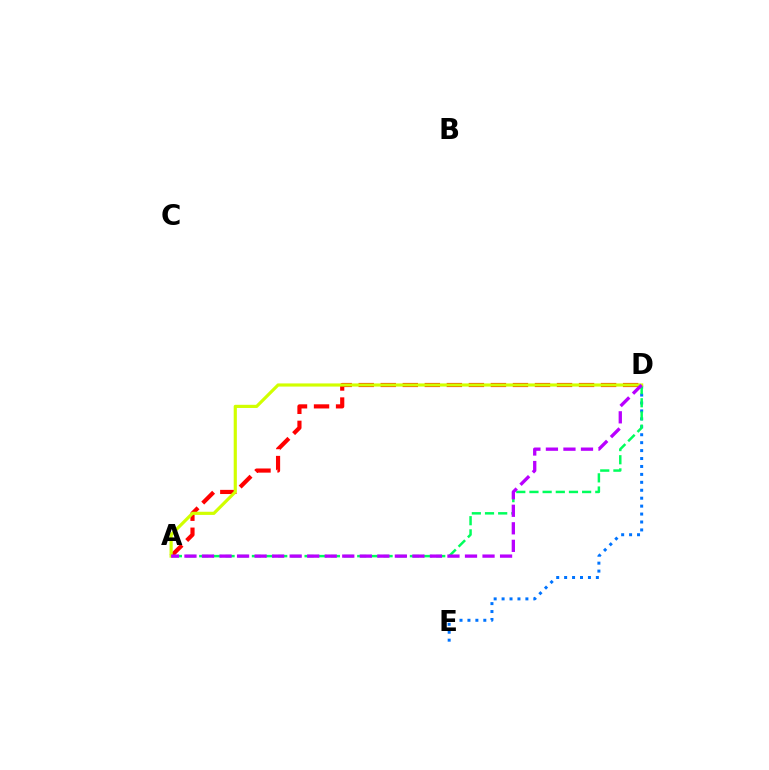{('D', 'E'): [{'color': '#0074ff', 'line_style': 'dotted', 'thickness': 2.16}], ('A', 'D'): [{'color': '#00ff5c', 'line_style': 'dashed', 'thickness': 1.79}, {'color': '#ff0000', 'line_style': 'dashed', 'thickness': 2.99}, {'color': '#d1ff00', 'line_style': 'solid', 'thickness': 2.28}, {'color': '#b900ff', 'line_style': 'dashed', 'thickness': 2.38}]}